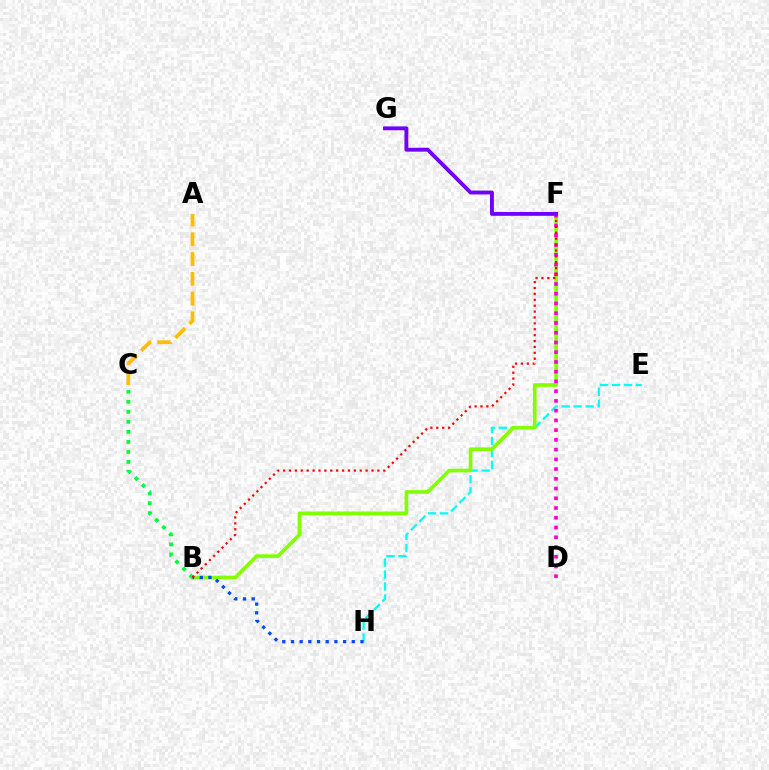{('E', 'H'): [{'color': '#00fff6', 'line_style': 'dashed', 'thickness': 1.63}], ('B', 'F'): [{'color': '#84ff00', 'line_style': 'solid', 'thickness': 2.64}, {'color': '#ff0000', 'line_style': 'dotted', 'thickness': 1.6}], ('B', 'C'): [{'color': '#00ff39', 'line_style': 'dotted', 'thickness': 2.72}], ('D', 'F'): [{'color': '#ff00cf', 'line_style': 'dotted', 'thickness': 2.65}], ('B', 'H'): [{'color': '#004bff', 'line_style': 'dotted', 'thickness': 2.36}], ('F', 'G'): [{'color': '#7200ff', 'line_style': 'solid', 'thickness': 2.79}], ('A', 'C'): [{'color': '#ffbd00', 'line_style': 'dashed', 'thickness': 2.69}]}